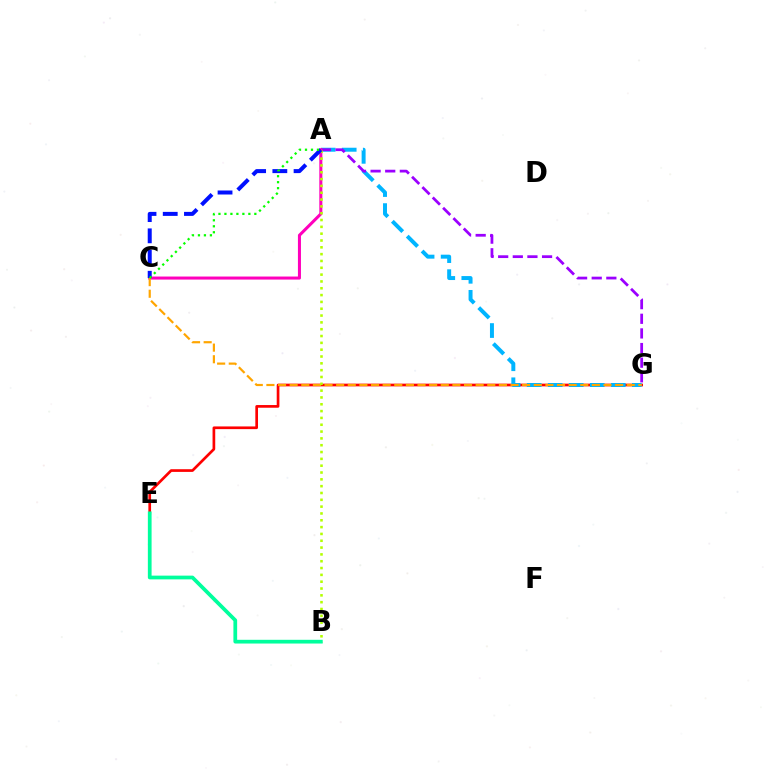{('E', 'G'): [{'color': '#ff0000', 'line_style': 'solid', 'thickness': 1.93}], ('A', 'G'): [{'color': '#00b5ff', 'line_style': 'dashed', 'thickness': 2.86}, {'color': '#9b00ff', 'line_style': 'dashed', 'thickness': 1.99}], ('A', 'C'): [{'color': '#ff00bd', 'line_style': 'solid', 'thickness': 2.19}, {'color': '#0010ff', 'line_style': 'dashed', 'thickness': 2.88}, {'color': '#08ff00', 'line_style': 'dotted', 'thickness': 1.63}], ('C', 'G'): [{'color': '#ffa500', 'line_style': 'dashed', 'thickness': 1.58}], ('A', 'B'): [{'color': '#b3ff00', 'line_style': 'dotted', 'thickness': 1.85}], ('B', 'E'): [{'color': '#00ff9d', 'line_style': 'solid', 'thickness': 2.69}]}